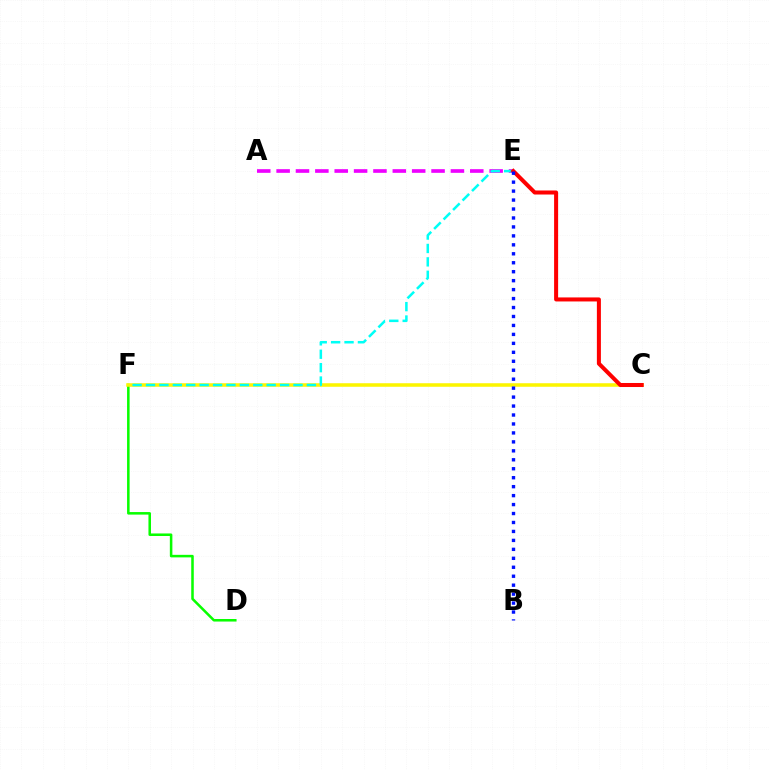{('A', 'E'): [{'color': '#ee00ff', 'line_style': 'dashed', 'thickness': 2.63}], ('D', 'F'): [{'color': '#08ff00', 'line_style': 'solid', 'thickness': 1.83}], ('C', 'F'): [{'color': '#fcf500', 'line_style': 'solid', 'thickness': 2.55}], ('E', 'F'): [{'color': '#00fff6', 'line_style': 'dashed', 'thickness': 1.82}], ('C', 'E'): [{'color': '#ff0000', 'line_style': 'solid', 'thickness': 2.9}], ('B', 'E'): [{'color': '#0010ff', 'line_style': 'dotted', 'thickness': 2.43}]}